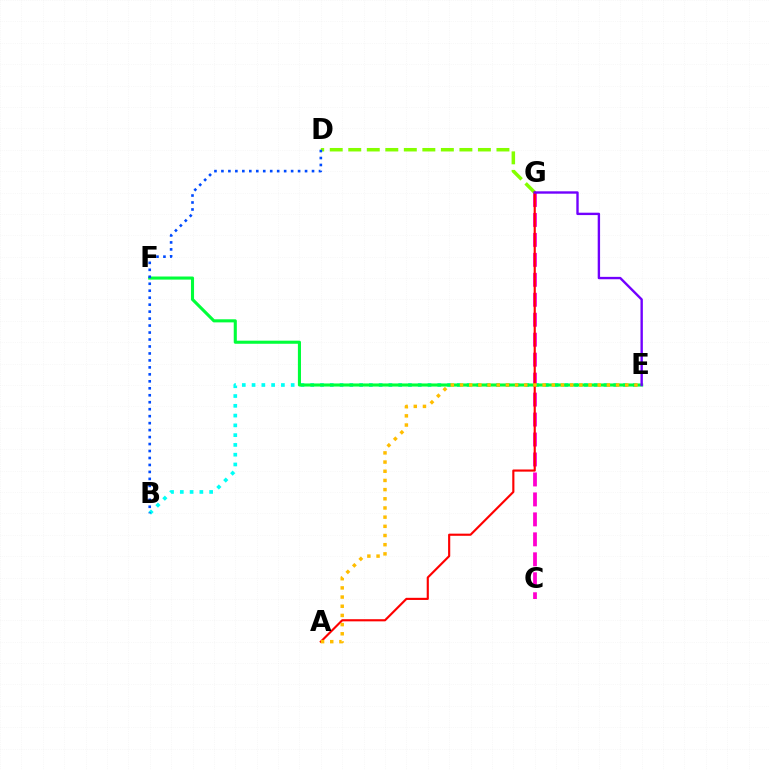{('B', 'E'): [{'color': '#00fff6', 'line_style': 'dotted', 'thickness': 2.66}], ('C', 'G'): [{'color': '#ff00cf', 'line_style': 'dashed', 'thickness': 2.71}], ('D', 'G'): [{'color': '#84ff00', 'line_style': 'dashed', 'thickness': 2.52}], ('E', 'F'): [{'color': '#00ff39', 'line_style': 'solid', 'thickness': 2.23}], ('A', 'G'): [{'color': '#ff0000', 'line_style': 'solid', 'thickness': 1.54}], ('A', 'E'): [{'color': '#ffbd00', 'line_style': 'dotted', 'thickness': 2.49}], ('B', 'D'): [{'color': '#004bff', 'line_style': 'dotted', 'thickness': 1.89}], ('E', 'G'): [{'color': '#7200ff', 'line_style': 'solid', 'thickness': 1.71}]}